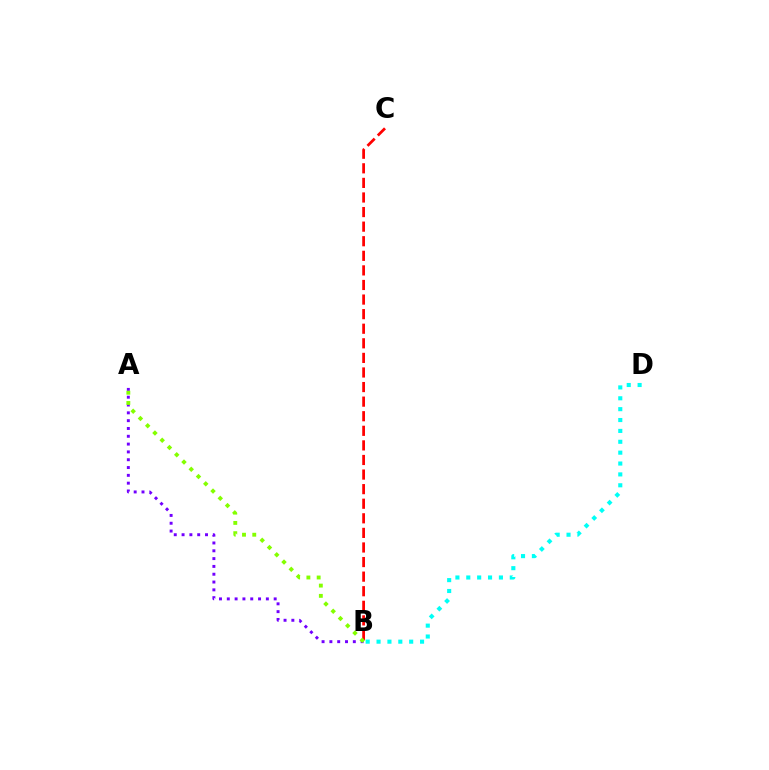{('A', 'B'): [{'color': '#7200ff', 'line_style': 'dotted', 'thickness': 2.12}, {'color': '#84ff00', 'line_style': 'dotted', 'thickness': 2.79}], ('B', 'C'): [{'color': '#ff0000', 'line_style': 'dashed', 'thickness': 1.98}], ('B', 'D'): [{'color': '#00fff6', 'line_style': 'dotted', 'thickness': 2.95}]}